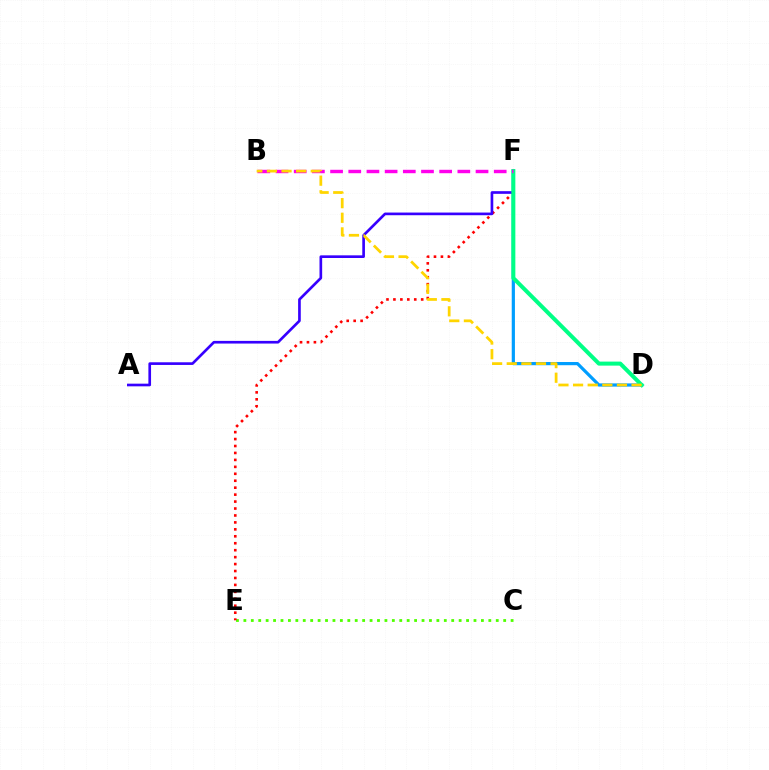{('D', 'F'): [{'color': '#009eff', 'line_style': 'solid', 'thickness': 2.3}, {'color': '#00ff86', 'line_style': 'solid', 'thickness': 2.9}], ('C', 'E'): [{'color': '#4fff00', 'line_style': 'dotted', 'thickness': 2.02}], ('E', 'F'): [{'color': '#ff0000', 'line_style': 'dotted', 'thickness': 1.89}], ('A', 'F'): [{'color': '#3700ff', 'line_style': 'solid', 'thickness': 1.92}], ('B', 'F'): [{'color': '#ff00ed', 'line_style': 'dashed', 'thickness': 2.47}], ('B', 'D'): [{'color': '#ffd500', 'line_style': 'dashed', 'thickness': 1.99}]}